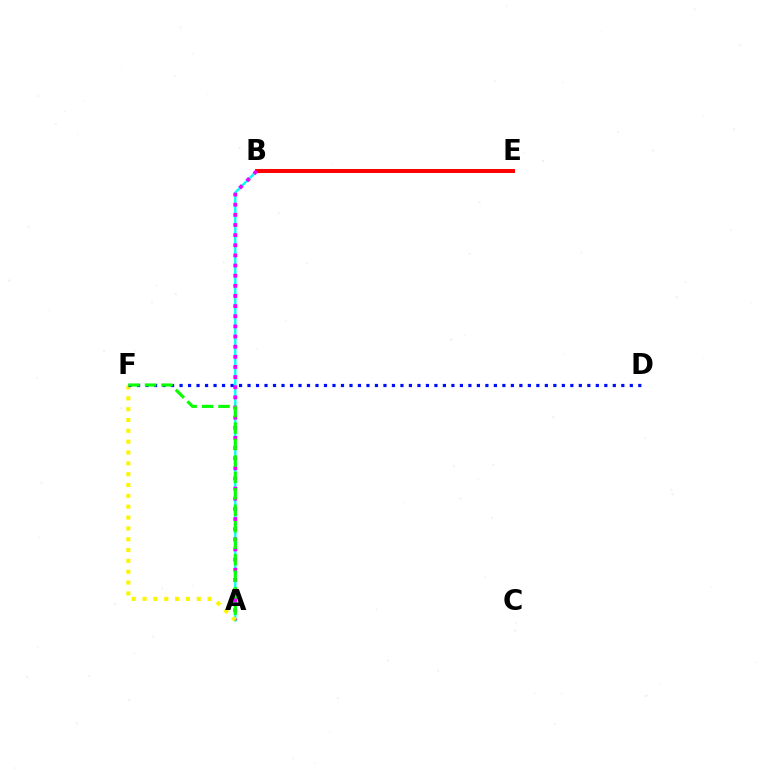{('A', 'B'): [{'color': '#00fff6', 'line_style': 'solid', 'thickness': 1.71}, {'color': '#ee00ff', 'line_style': 'dotted', 'thickness': 2.75}], ('B', 'E'): [{'color': '#ff0000', 'line_style': 'solid', 'thickness': 2.86}], ('A', 'F'): [{'color': '#fcf500', 'line_style': 'dotted', 'thickness': 2.94}, {'color': '#08ff00', 'line_style': 'dashed', 'thickness': 2.24}], ('D', 'F'): [{'color': '#0010ff', 'line_style': 'dotted', 'thickness': 2.31}]}